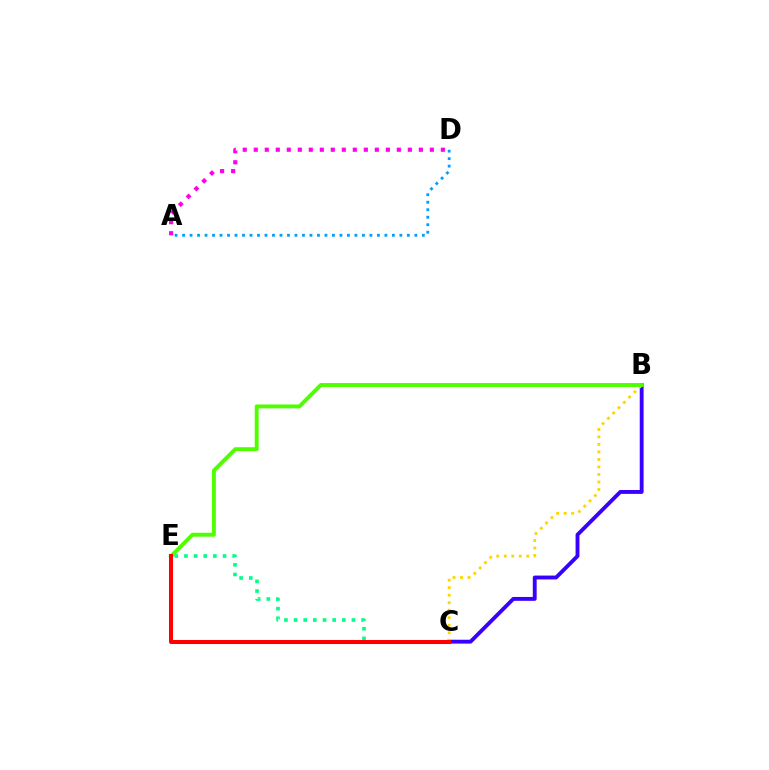{('C', 'E'): [{'color': '#00ff86', 'line_style': 'dotted', 'thickness': 2.62}, {'color': '#ff0000', 'line_style': 'solid', 'thickness': 2.9}], ('B', 'C'): [{'color': '#3700ff', 'line_style': 'solid', 'thickness': 2.78}, {'color': '#ffd500', 'line_style': 'dotted', 'thickness': 2.04}], ('A', 'D'): [{'color': '#009eff', 'line_style': 'dotted', 'thickness': 2.04}, {'color': '#ff00ed', 'line_style': 'dotted', 'thickness': 2.99}], ('B', 'E'): [{'color': '#4fff00', 'line_style': 'solid', 'thickness': 2.82}]}